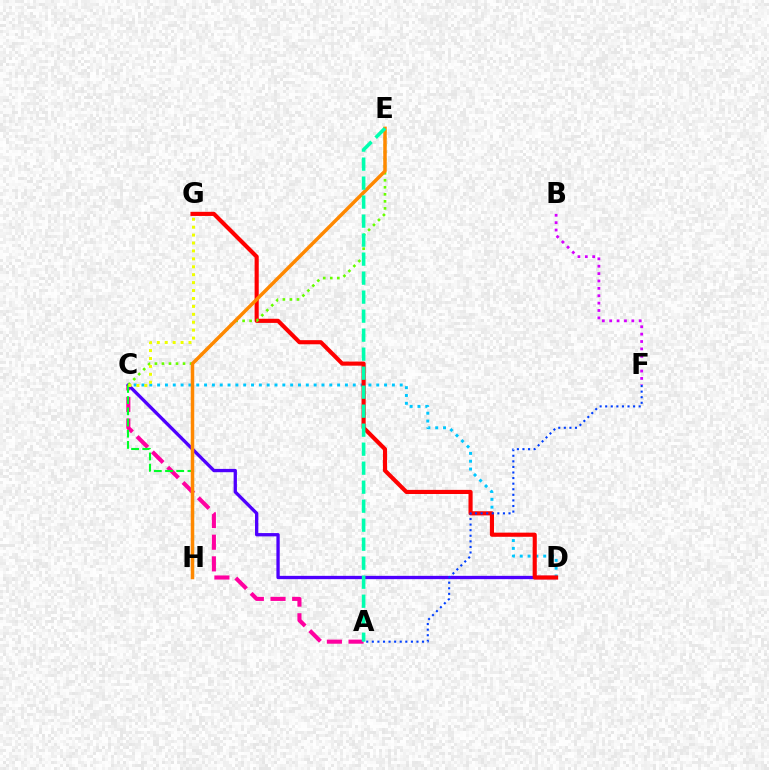{('B', 'F'): [{'color': '#d600ff', 'line_style': 'dotted', 'thickness': 2.01}], ('A', 'C'): [{'color': '#ff00a0', 'line_style': 'dashed', 'thickness': 2.94}], ('C', 'D'): [{'color': '#4f00ff', 'line_style': 'solid', 'thickness': 2.38}, {'color': '#00c7ff', 'line_style': 'dotted', 'thickness': 2.13}], ('C', 'H'): [{'color': '#00ff27', 'line_style': 'dashed', 'thickness': 1.52}], ('D', 'G'): [{'color': '#ff0000', 'line_style': 'solid', 'thickness': 2.97}], ('A', 'F'): [{'color': '#003fff', 'line_style': 'dotted', 'thickness': 1.52}], ('C', 'E'): [{'color': '#66ff00', 'line_style': 'dotted', 'thickness': 1.91}], ('E', 'H'): [{'color': '#ff8800', 'line_style': 'solid', 'thickness': 2.51}], ('C', 'G'): [{'color': '#eeff00', 'line_style': 'dotted', 'thickness': 2.15}], ('A', 'E'): [{'color': '#00ffaf', 'line_style': 'dashed', 'thickness': 2.58}]}